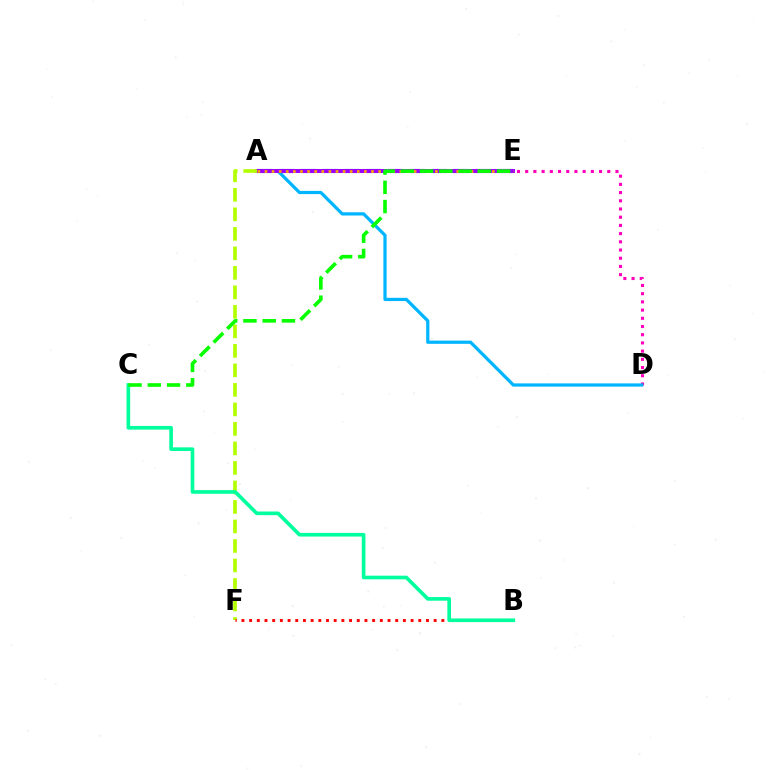{('D', 'E'): [{'color': '#ff00bd', 'line_style': 'dotted', 'thickness': 2.23}], ('A', 'D'): [{'color': '#00b5ff', 'line_style': 'solid', 'thickness': 2.33}], ('A', 'E'): [{'color': '#0010ff', 'line_style': 'dashed', 'thickness': 2.97}, {'color': '#9b00ff', 'line_style': 'solid', 'thickness': 2.86}, {'color': '#ffa500', 'line_style': 'dotted', 'thickness': 1.93}], ('A', 'F'): [{'color': '#b3ff00', 'line_style': 'dashed', 'thickness': 2.65}], ('B', 'F'): [{'color': '#ff0000', 'line_style': 'dotted', 'thickness': 2.09}], ('B', 'C'): [{'color': '#00ff9d', 'line_style': 'solid', 'thickness': 2.63}], ('C', 'E'): [{'color': '#08ff00', 'line_style': 'dashed', 'thickness': 2.62}]}